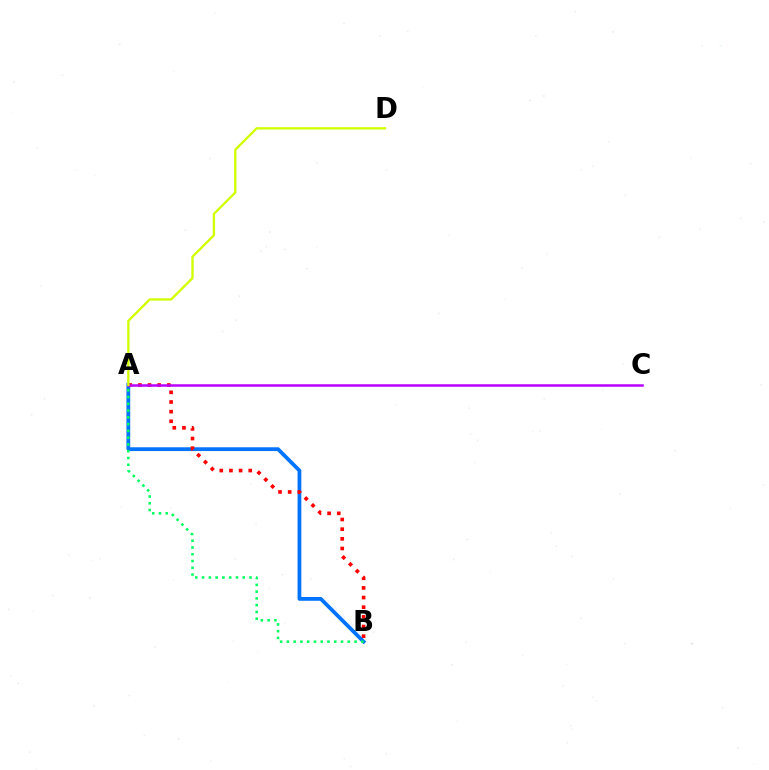{('A', 'B'): [{'color': '#0074ff', 'line_style': 'solid', 'thickness': 2.72}, {'color': '#ff0000', 'line_style': 'dotted', 'thickness': 2.62}, {'color': '#00ff5c', 'line_style': 'dotted', 'thickness': 1.84}], ('A', 'C'): [{'color': '#b900ff', 'line_style': 'solid', 'thickness': 1.8}], ('A', 'D'): [{'color': '#d1ff00', 'line_style': 'solid', 'thickness': 1.68}]}